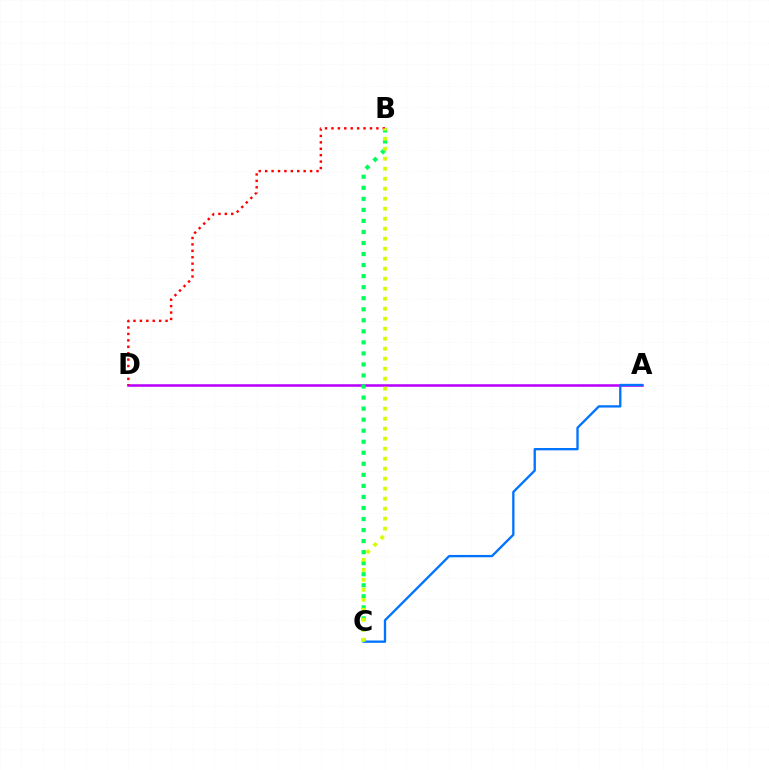{('A', 'D'): [{'color': '#b900ff', 'line_style': 'solid', 'thickness': 1.83}], ('A', 'C'): [{'color': '#0074ff', 'line_style': 'solid', 'thickness': 1.68}], ('B', 'C'): [{'color': '#00ff5c', 'line_style': 'dotted', 'thickness': 3.0}, {'color': '#d1ff00', 'line_style': 'dotted', 'thickness': 2.72}], ('B', 'D'): [{'color': '#ff0000', 'line_style': 'dotted', 'thickness': 1.74}]}